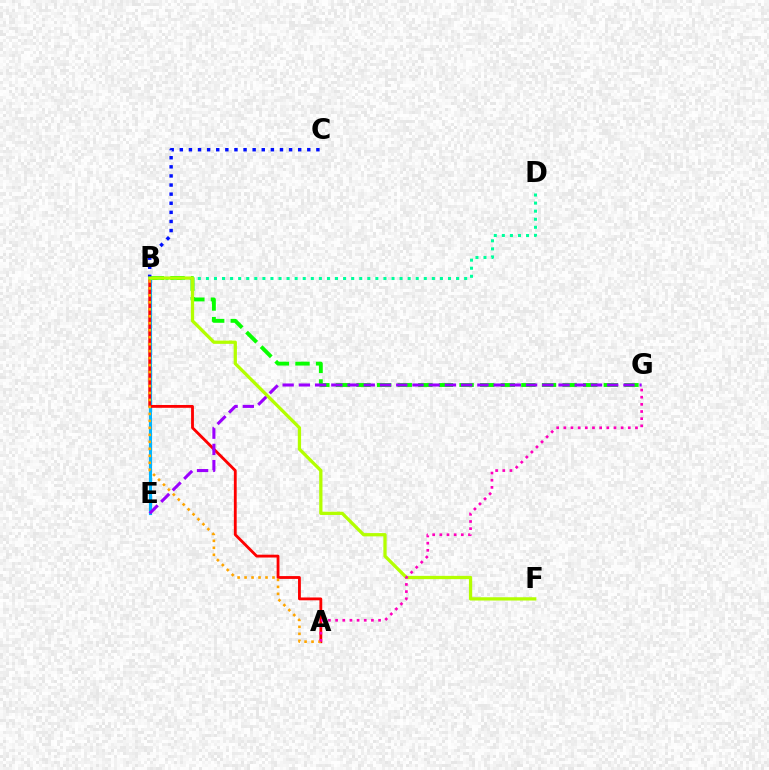{('B', 'E'): [{'color': '#00b5ff', 'line_style': 'solid', 'thickness': 2.27}], ('A', 'B'): [{'color': '#ff0000', 'line_style': 'solid', 'thickness': 2.04}, {'color': '#ffa500', 'line_style': 'dotted', 'thickness': 1.9}], ('B', 'G'): [{'color': '#08ff00', 'line_style': 'dashed', 'thickness': 2.8}], ('B', 'D'): [{'color': '#00ff9d', 'line_style': 'dotted', 'thickness': 2.19}], ('B', 'C'): [{'color': '#0010ff', 'line_style': 'dotted', 'thickness': 2.47}], ('B', 'F'): [{'color': '#b3ff00', 'line_style': 'solid', 'thickness': 2.35}], ('A', 'G'): [{'color': '#ff00bd', 'line_style': 'dotted', 'thickness': 1.95}], ('E', 'G'): [{'color': '#9b00ff', 'line_style': 'dashed', 'thickness': 2.2}]}